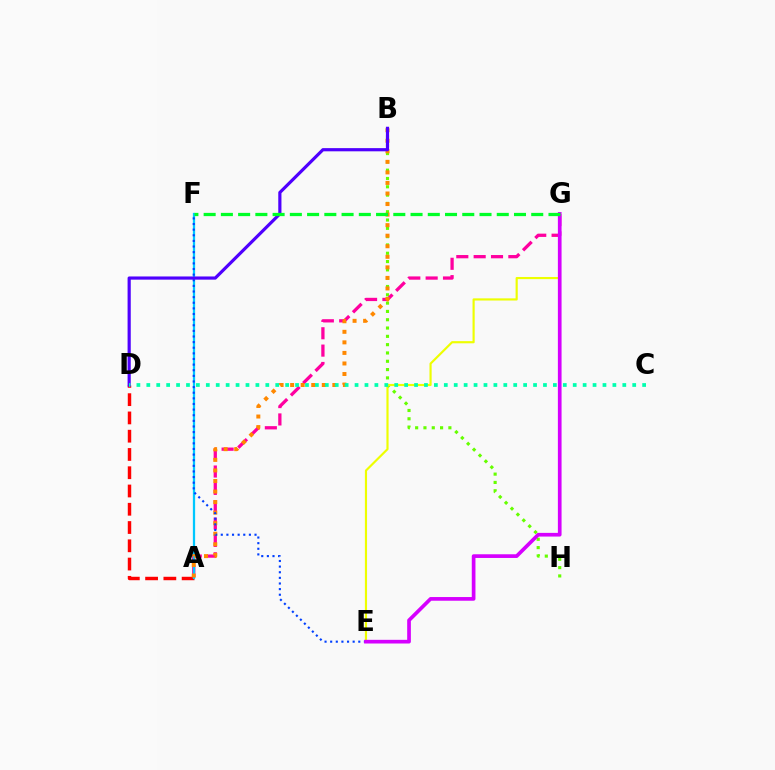{('B', 'H'): [{'color': '#66ff00', 'line_style': 'dotted', 'thickness': 2.26}], ('A', 'G'): [{'color': '#ff00a0', 'line_style': 'dashed', 'thickness': 2.36}], ('A', 'D'): [{'color': '#ff0000', 'line_style': 'dashed', 'thickness': 2.48}], ('A', 'F'): [{'color': '#00c7ff', 'line_style': 'solid', 'thickness': 1.63}], ('E', 'G'): [{'color': '#eeff00', 'line_style': 'solid', 'thickness': 1.56}, {'color': '#d600ff', 'line_style': 'solid', 'thickness': 2.65}], ('A', 'B'): [{'color': '#ff8800', 'line_style': 'dotted', 'thickness': 2.87}], ('E', 'F'): [{'color': '#003fff', 'line_style': 'dotted', 'thickness': 1.53}], ('B', 'D'): [{'color': '#4f00ff', 'line_style': 'solid', 'thickness': 2.29}], ('C', 'D'): [{'color': '#00ffaf', 'line_style': 'dotted', 'thickness': 2.69}], ('F', 'G'): [{'color': '#00ff27', 'line_style': 'dashed', 'thickness': 2.34}]}